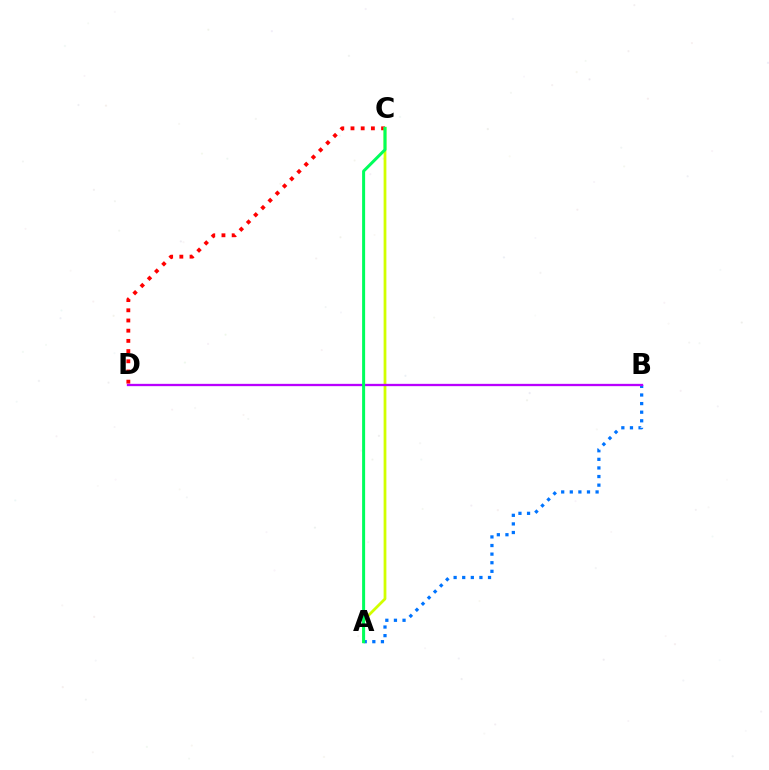{('C', 'D'): [{'color': '#ff0000', 'line_style': 'dotted', 'thickness': 2.77}], ('A', 'B'): [{'color': '#0074ff', 'line_style': 'dotted', 'thickness': 2.34}], ('A', 'C'): [{'color': '#d1ff00', 'line_style': 'solid', 'thickness': 2.0}, {'color': '#00ff5c', 'line_style': 'solid', 'thickness': 2.16}], ('B', 'D'): [{'color': '#b900ff', 'line_style': 'solid', 'thickness': 1.66}]}